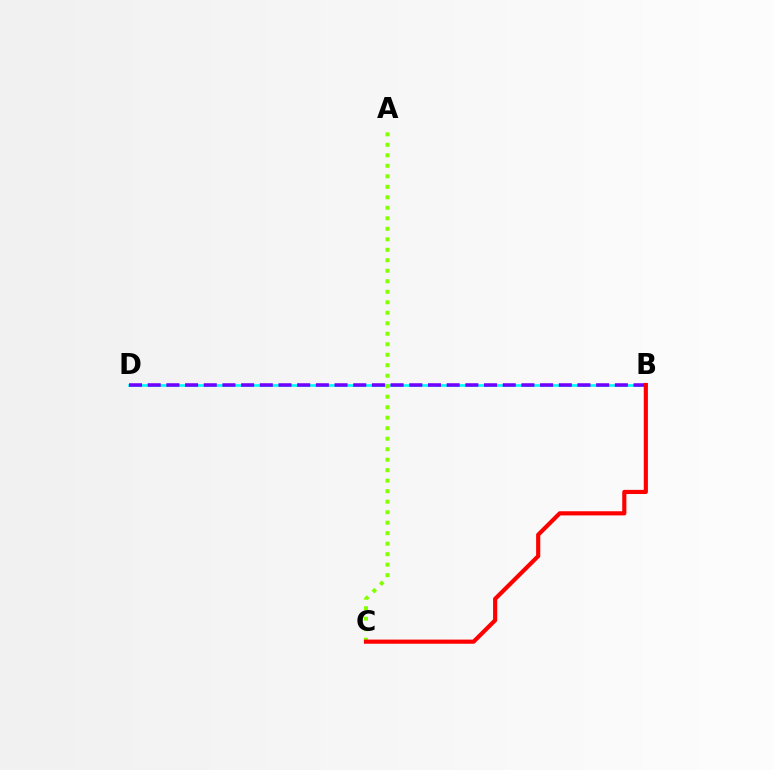{('B', 'D'): [{'color': '#00fff6', 'line_style': 'solid', 'thickness': 1.9}, {'color': '#7200ff', 'line_style': 'dashed', 'thickness': 2.54}], ('A', 'C'): [{'color': '#84ff00', 'line_style': 'dotted', 'thickness': 2.85}], ('B', 'C'): [{'color': '#ff0000', 'line_style': 'solid', 'thickness': 2.99}]}